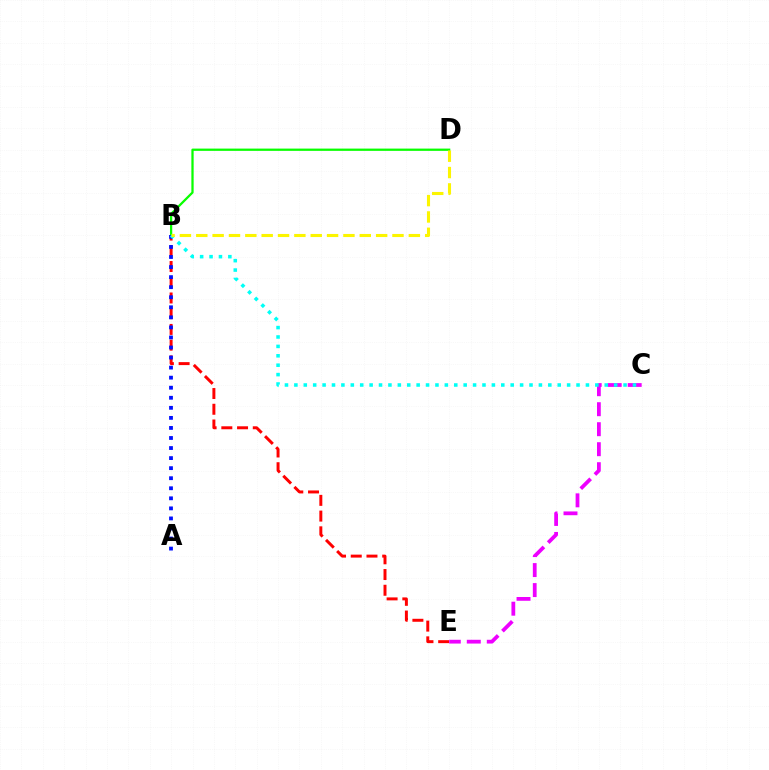{('B', 'E'): [{'color': '#ff0000', 'line_style': 'dashed', 'thickness': 2.14}], ('B', 'D'): [{'color': '#08ff00', 'line_style': 'solid', 'thickness': 1.63}, {'color': '#fcf500', 'line_style': 'dashed', 'thickness': 2.22}], ('C', 'E'): [{'color': '#ee00ff', 'line_style': 'dashed', 'thickness': 2.72}], ('A', 'B'): [{'color': '#0010ff', 'line_style': 'dotted', 'thickness': 2.73}], ('B', 'C'): [{'color': '#00fff6', 'line_style': 'dotted', 'thickness': 2.56}]}